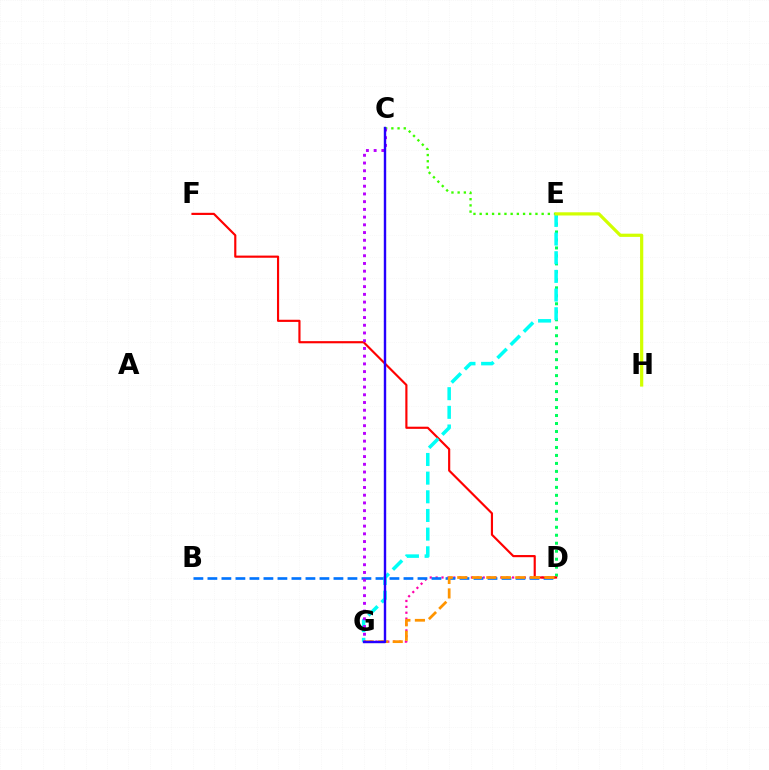{('D', 'E'): [{'color': '#00ff5c', 'line_style': 'dotted', 'thickness': 2.17}], ('D', 'G'): [{'color': '#ff00ac', 'line_style': 'dotted', 'thickness': 1.6}, {'color': '#ff9400', 'line_style': 'dashed', 'thickness': 1.97}], ('C', 'E'): [{'color': '#3dff00', 'line_style': 'dotted', 'thickness': 1.68}], ('B', 'D'): [{'color': '#0074ff', 'line_style': 'dashed', 'thickness': 1.9}], ('D', 'F'): [{'color': '#ff0000', 'line_style': 'solid', 'thickness': 1.55}], ('E', 'G'): [{'color': '#00fff6', 'line_style': 'dashed', 'thickness': 2.54}], ('E', 'H'): [{'color': '#d1ff00', 'line_style': 'solid', 'thickness': 2.31}], ('C', 'G'): [{'color': '#b900ff', 'line_style': 'dotted', 'thickness': 2.1}, {'color': '#2500ff', 'line_style': 'solid', 'thickness': 1.74}]}